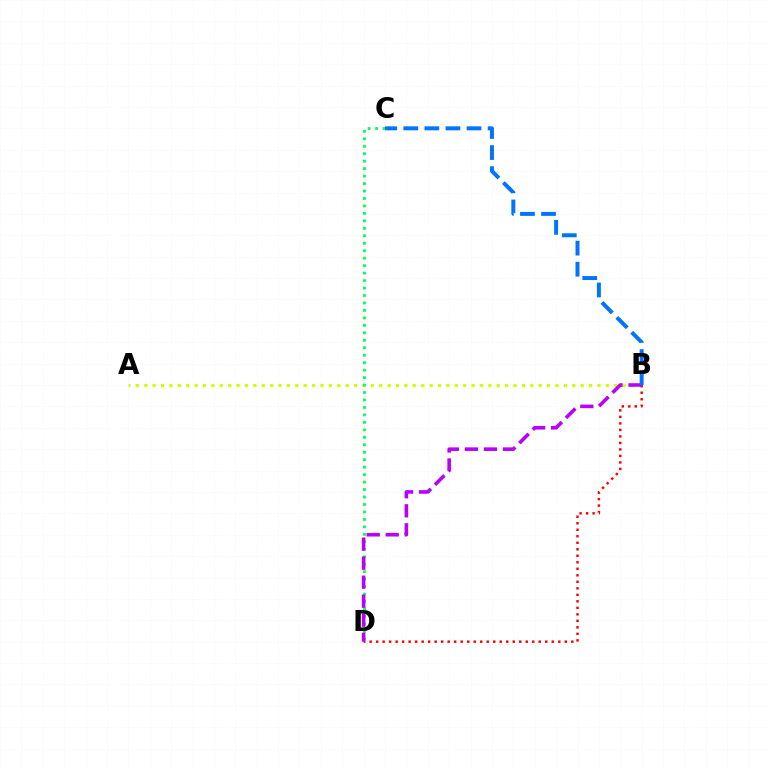{('A', 'B'): [{'color': '#d1ff00', 'line_style': 'dotted', 'thickness': 2.28}], ('C', 'D'): [{'color': '#00ff5c', 'line_style': 'dotted', 'thickness': 2.03}], ('B', 'D'): [{'color': '#ff0000', 'line_style': 'dotted', 'thickness': 1.77}, {'color': '#b900ff', 'line_style': 'dashed', 'thickness': 2.58}], ('B', 'C'): [{'color': '#0074ff', 'line_style': 'dashed', 'thickness': 2.86}]}